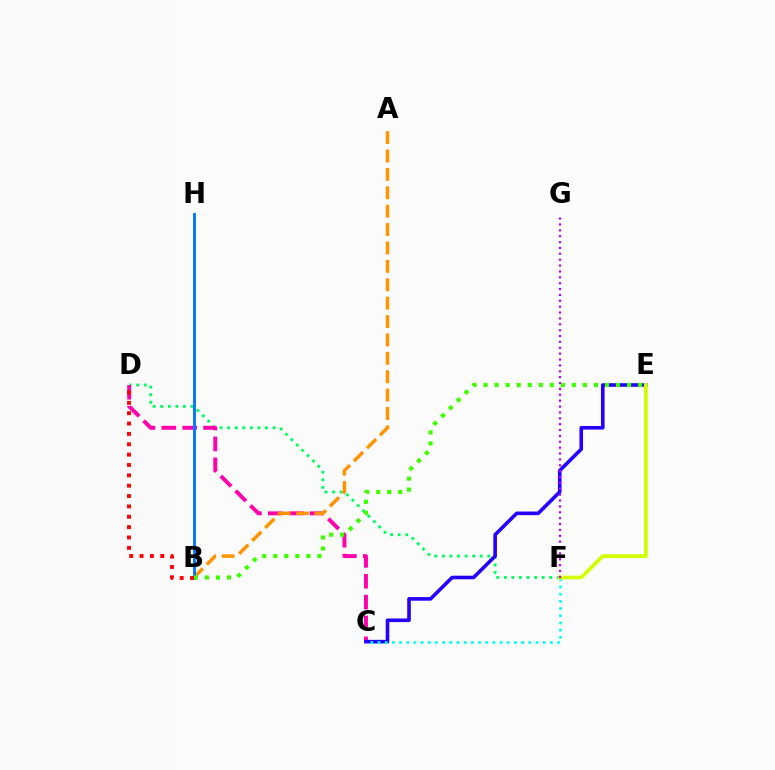{('D', 'F'): [{'color': '#00ff5c', 'line_style': 'dotted', 'thickness': 2.06}], ('C', 'D'): [{'color': '#ff00ac', 'line_style': 'dashed', 'thickness': 2.83}], ('C', 'E'): [{'color': '#2500ff', 'line_style': 'solid', 'thickness': 2.6}], ('C', 'F'): [{'color': '#00fff6', 'line_style': 'dotted', 'thickness': 1.95}], ('A', 'B'): [{'color': '#ff9400', 'line_style': 'dashed', 'thickness': 2.5}], ('B', 'H'): [{'color': '#0074ff', 'line_style': 'solid', 'thickness': 2.05}], ('B', 'E'): [{'color': '#3dff00', 'line_style': 'dotted', 'thickness': 3.0}], ('B', 'D'): [{'color': '#ff0000', 'line_style': 'dotted', 'thickness': 2.81}], ('E', 'F'): [{'color': '#d1ff00', 'line_style': 'solid', 'thickness': 2.71}], ('F', 'G'): [{'color': '#b900ff', 'line_style': 'dotted', 'thickness': 1.6}]}